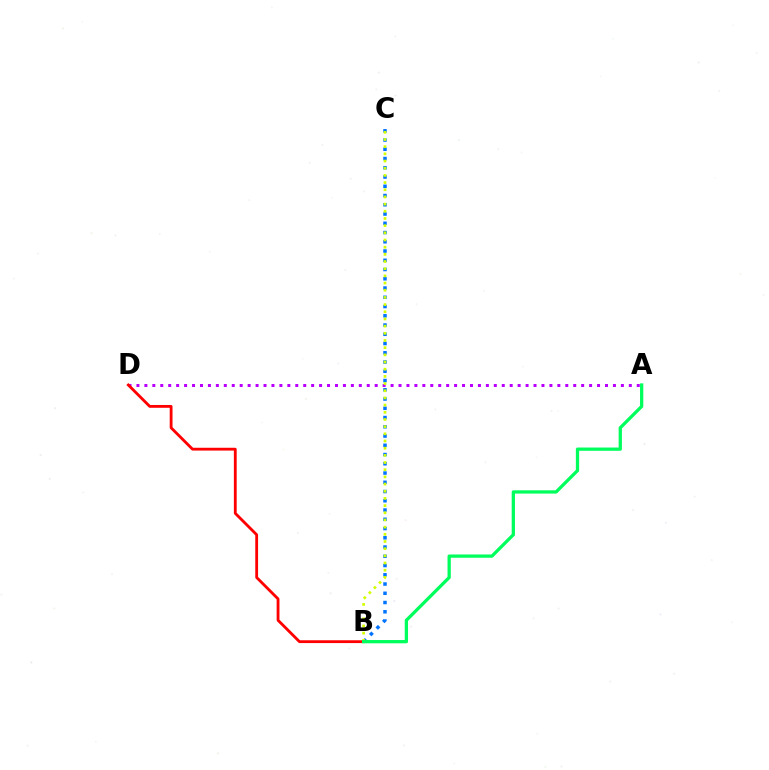{('A', 'D'): [{'color': '#b900ff', 'line_style': 'dotted', 'thickness': 2.16}], ('B', 'D'): [{'color': '#ff0000', 'line_style': 'solid', 'thickness': 2.03}], ('B', 'C'): [{'color': '#0074ff', 'line_style': 'dotted', 'thickness': 2.51}, {'color': '#d1ff00', 'line_style': 'dotted', 'thickness': 1.95}], ('A', 'B'): [{'color': '#00ff5c', 'line_style': 'solid', 'thickness': 2.35}]}